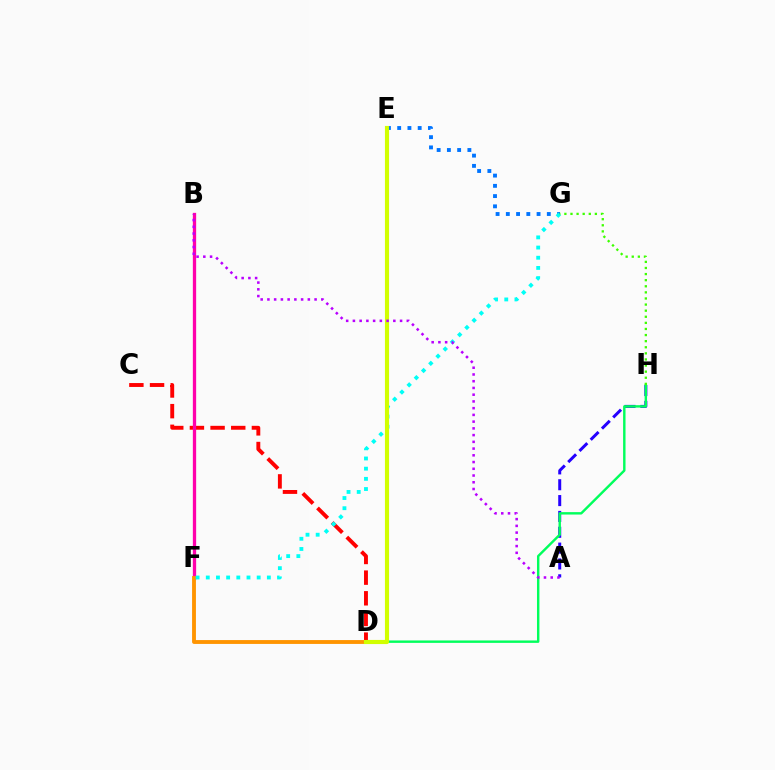{('C', 'D'): [{'color': '#ff0000', 'line_style': 'dashed', 'thickness': 2.81}], ('E', 'G'): [{'color': '#0074ff', 'line_style': 'dotted', 'thickness': 2.78}], ('B', 'F'): [{'color': '#ff00ac', 'line_style': 'solid', 'thickness': 2.37}], ('D', 'F'): [{'color': '#ff9400', 'line_style': 'solid', 'thickness': 2.78}], ('A', 'H'): [{'color': '#2500ff', 'line_style': 'dashed', 'thickness': 2.15}], ('D', 'H'): [{'color': '#00ff5c', 'line_style': 'solid', 'thickness': 1.74}], ('F', 'G'): [{'color': '#00fff6', 'line_style': 'dotted', 'thickness': 2.77}], ('D', 'E'): [{'color': '#d1ff00', 'line_style': 'solid', 'thickness': 2.98}], ('A', 'B'): [{'color': '#b900ff', 'line_style': 'dotted', 'thickness': 1.83}], ('G', 'H'): [{'color': '#3dff00', 'line_style': 'dotted', 'thickness': 1.66}]}